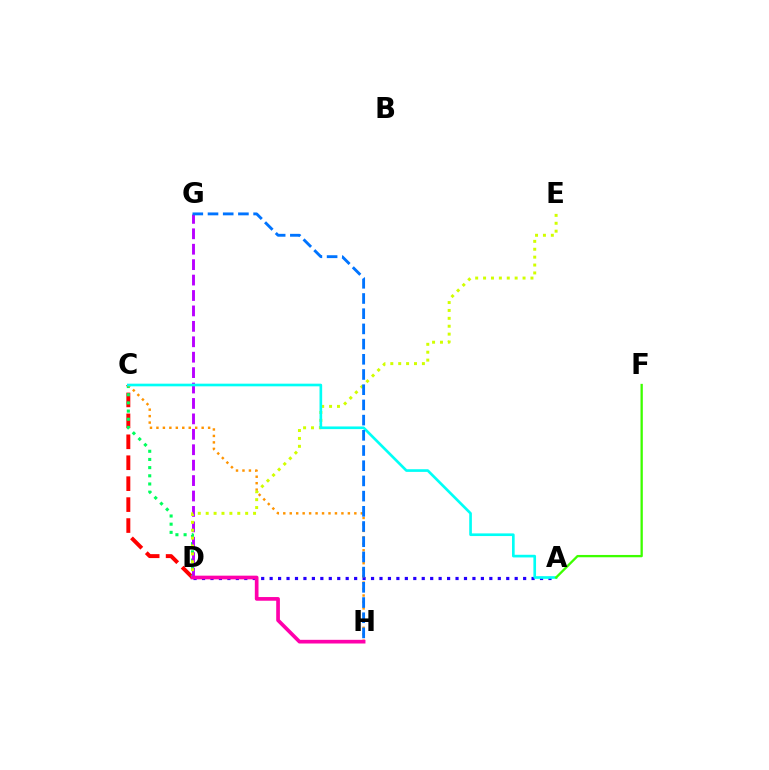{('C', 'D'): [{'color': '#ff0000', 'line_style': 'dashed', 'thickness': 2.84}, {'color': '#00ff5c', 'line_style': 'dotted', 'thickness': 2.22}], ('A', 'D'): [{'color': '#2500ff', 'line_style': 'dotted', 'thickness': 2.3}], ('C', 'H'): [{'color': '#ff9400', 'line_style': 'dotted', 'thickness': 1.76}], ('D', 'G'): [{'color': '#b900ff', 'line_style': 'dashed', 'thickness': 2.1}], ('D', 'E'): [{'color': '#d1ff00', 'line_style': 'dotted', 'thickness': 2.15}], ('A', 'C'): [{'color': '#00fff6', 'line_style': 'solid', 'thickness': 1.91}], ('D', 'H'): [{'color': '#ff00ac', 'line_style': 'solid', 'thickness': 2.65}], ('G', 'H'): [{'color': '#0074ff', 'line_style': 'dashed', 'thickness': 2.07}], ('A', 'F'): [{'color': '#3dff00', 'line_style': 'solid', 'thickness': 1.66}]}